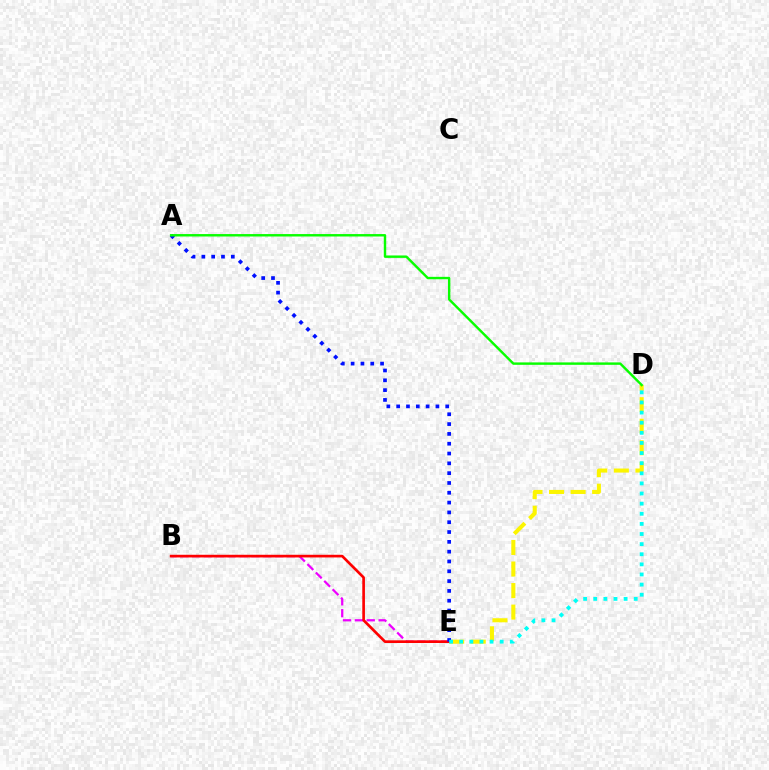{('D', 'E'): [{'color': '#fcf500', 'line_style': 'dashed', 'thickness': 2.93}, {'color': '#00fff6', 'line_style': 'dotted', 'thickness': 2.75}], ('B', 'E'): [{'color': '#ee00ff', 'line_style': 'dashed', 'thickness': 1.61}, {'color': '#ff0000', 'line_style': 'solid', 'thickness': 1.92}], ('A', 'E'): [{'color': '#0010ff', 'line_style': 'dotted', 'thickness': 2.67}], ('A', 'D'): [{'color': '#08ff00', 'line_style': 'solid', 'thickness': 1.74}]}